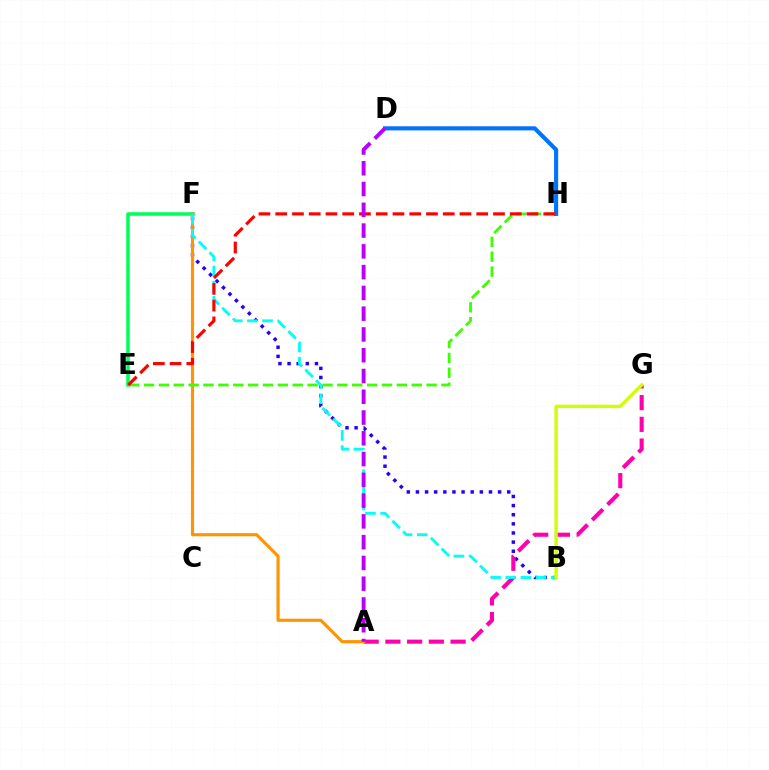{('B', 'F'): [{'color': '#2500ff', 'line_style': 'dotted', 'thickness': 2.48}, {'color': '#00fff6', 'line_style': 'dashed', 'thickness': 2.06}], ('E', 'F'): [{'color': '#00ff5c', 'line_style': 'solid', 'thickness': 2.57}], ('A', 'G'): [{'color': '#ff00ac', 'line_style': 'dashed', 'thickness': 2.95}], ('A', 'F'): [{'color': '#ff9400', 'line_style': 'solid', 'thickness': 2.26}], ('E', 'H'): [{'color': '#3dff00', 'line_style': 'dashed', 'thickness': 2.02}, {'color': '#ff0000', 'line_style': 'dashed', 'thickness': 2.28}], ('D', 'H'): [{'color': '#0074ff', 'line_style': 'solid', 'thickness': 2.97}], ('B', 'G'): [{'color': '#d1ff00', 'line_style': 'solid', 'thickness': 2.41}], ('A', 'D'): [{'color': '#b900ff', 'line_style': 'dashed', 'thickness': 2.82}]}